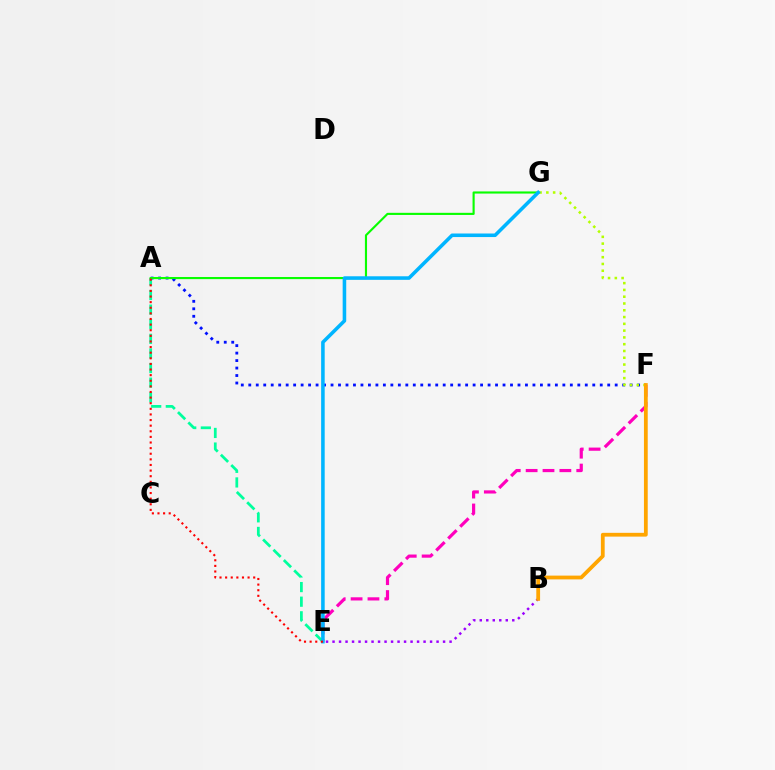{('B', 'E'): [{'color': '#9b00ff', 'line_style': 'dotted', 'thickness': 1.77}], ('E', 'F'): [{'color': '#ff00bd', 'line_style': 'dashed', 'thickness': 2.29}], ('A', 'E'): [{'color': '#00ff9d', 'line_style': 'dashed', 'thickness': 1.99}, {'color': '#ff0000', 'line_style': 'dotted', 'thickness': 1.53}], ('A', 'F'): [{'color': '#0010ff', 'line_style': 'dotted', 'thickness': 2.03}], ('F', 'G'): [{'color': '#b3ff00', 'line_style': 'dotted', 'thickness': 1.84}], ('A', 'G'): [{'color': '#08ff00', 'line_style': 'solid', 'thickness': 1.53}], ('B', 'F'): [{'color': '#ffa500', 'line_style': 'solid', 'thickness': 2.72}], ('E', 'G'): [{'color': '#00b5ff', 'line_style': 'solid', 'thickness': 2.56}]}